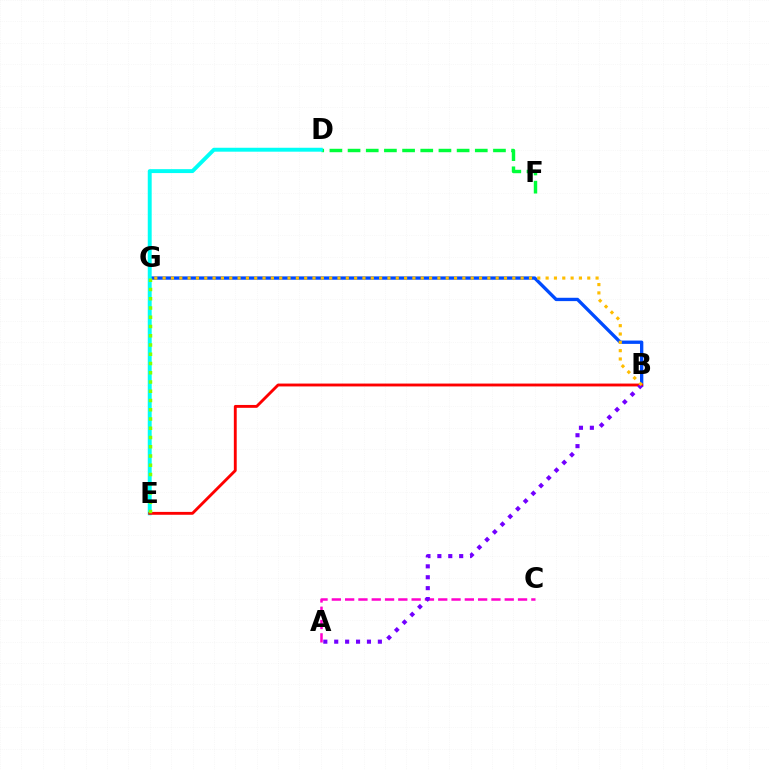{('B', 'G'): [{'color': '#004bff', 'line_style': 'solid', 'thickness': 2.4}, {'color': '#ffbd00', 'line_style': 'dotted', 'thickness': 2.26}], ('A', 'C'): [{'color': '#ff00cf', 'line_style': 'dashed', 'thickness': 1.81}], ('D', 'F'): [{'color': '#00ff39', 'line_style': 'dashed', 'thickness': 2.47}], ('D', 'E'): [{'color': '#00fff6', 'line_style': 'solid', 'thickness': 2.82}], ('B', 'E'): [{'color': '#ff0000', 'line_style': 'solid', 'thickness': 2.07}], ('A', 'B'): [{'color': '#7200ff', 'line_style': 'dotted', 'thickness': 2.96}], ('E', 'G'): [{'color': '#84ff00', 'line_style': 'dotted', 'thickness': 2.51}]}